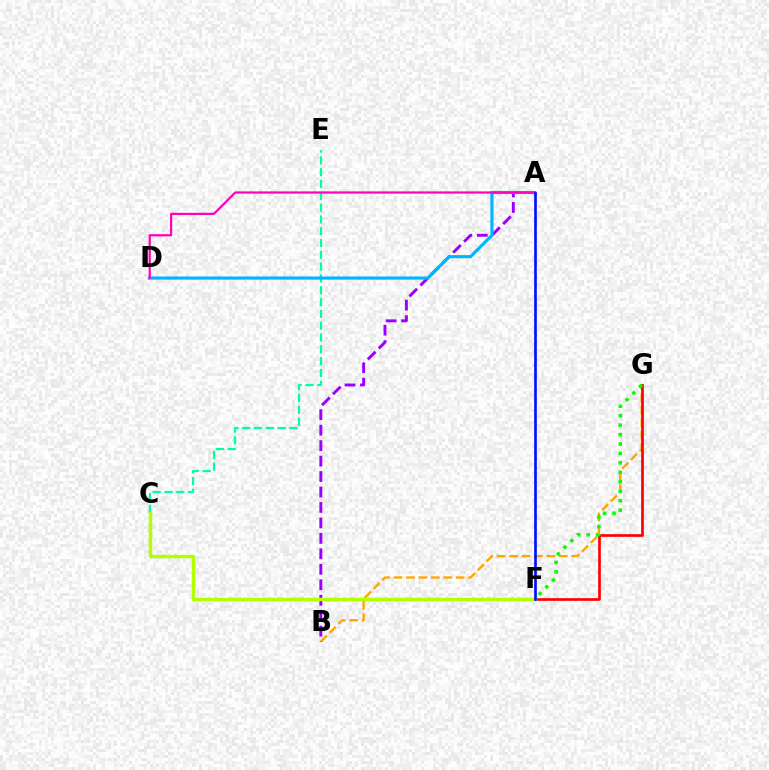{('C', 'E'): [{'color': '#00ff9d', 'line_style': 'dashed', 'thickness': 1.6}], ('B', 'G'): [{'color': '#ffa500', 'line_style': 'dashed', 'thickness': 1.69}], ('A', 'B'): [{'color': '#9b00ff', 'line_style': 'dashed', 'thickness': 2.1}], ('A', 'D'): [{'color': '#00b5ff', 'line_style': 'solid', 'thickness': 2.26}, {'color': '#ff00bd', 'line_style': 'solid', 'thickness': 1.6}], ('F', 'G'): [{'color': '#ff0000', 'line_style': 'solid', 'thickness': 1.93}, {'color': '#08ff00', 'line_style': 'dotted', 'thickness': 2.57}], ('C', 'F'): [{'color': '#b3ff00', 'line_style': 'solid', 'thickness': 2.48}], ('A', 'F'): [{'color': '#0010ff', 'line_style': 'solid', 'thickness': 1.92}]}